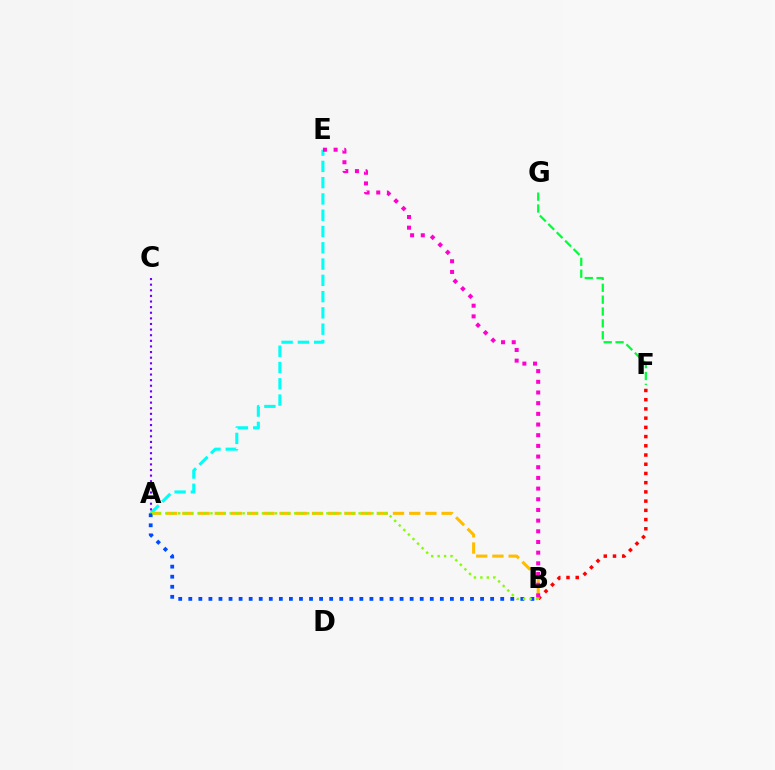{('F', 'G'): [{'color': '#00ff39', 'line_style': 'dashed', 'thickness': 1.61}], ('A', 'E'): [{'color': '#00fff6', 'line_style': 'dashed', 'thickness': 2.21}], ('B', 'F'): [{'color': '#ff0000', 'line_style': 'dotted', 'thickness': 2.51}], ('A', 'B'): [{'color': '#ffbd00', 'line_style': 'dashed', 'thickness': 2.2}, {'color': '#004bff', 'line_style': 'dotted', 'thickness': 2.73}, {'color': '#84ff00', 'line_style': 'dotted', 'thickness': 1.75}], ('A', 'C'): [{'color': '#7200ff', 'line_style': 'dotted', 'thickness': 1.53}], ('B', 'E'): [{'color': '#ff00cf', 'line_style': 'dotted', 'thickness': 2.9}]}